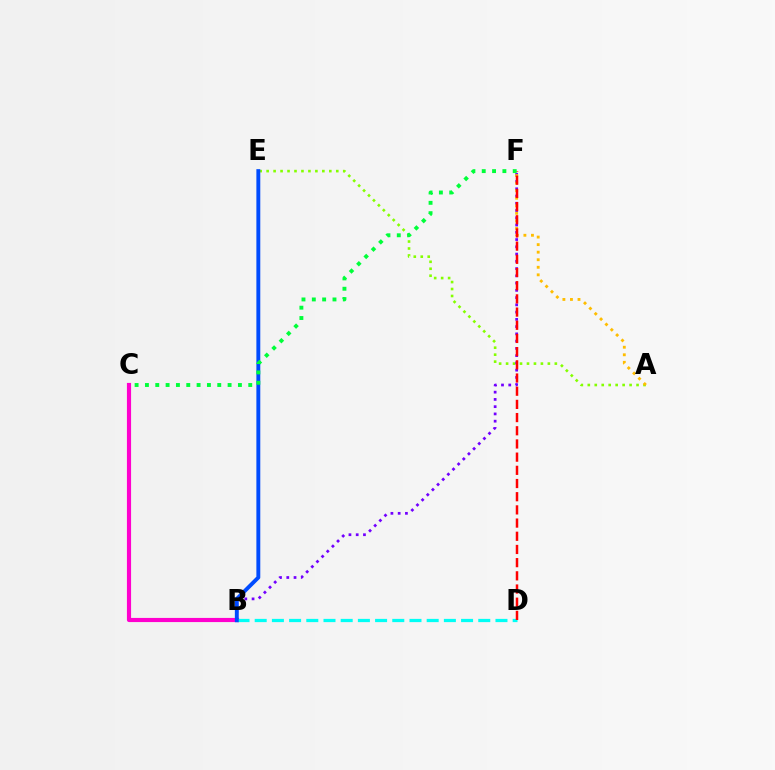{('A', 'E'): [{'color': '#84ff00', 'line_style': 'dotted', 'thickness': 1.89}], ('B', 'F'): [{'color': '#7200ff', 'line_style': 'dotted', 'thickness': 1.97}], ('B', 'C'): [{'color': '#ff00cf', 'line_style': 'solid', 'thickness': 2.99}], ('B', 'D'): [{'color': '#00fff6', 'line_style': 'dashed', 'thickness': 2.34}], ('A', 'F'): [{'color': '#ffbd00', 'line_style': 'dotted', 'thickness': 2.05}], ('B', 'E'): [{'color': '#004bff', 'line_style': 'solid', 'thickness': 2.81}], ('D', 'F'): [{'color': '#ff0000', 'line_style': 'dashed', 'thickness': 1.79}], ('C', 'F'): [{'color': '#00ff39', 'line_style': 'dotted', 'thickness': 2.81}]}